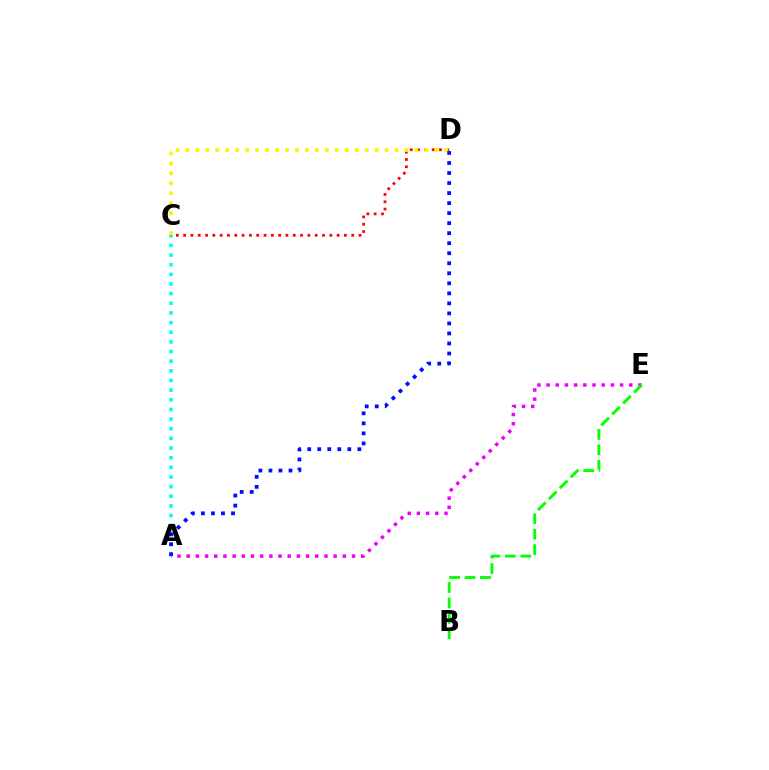{('A', 'C'): [{'color': '#00fff6', 'line_style': 'dotted', 'thickness': 2.62}], ('C', 'D'): [{'color': '#ff0000', 'line_style': 'dotted', 'thickness': 1.99}, {'color': '#fcf500', 'line_style': 'dotted', 'thickness': 2.71}], ('A', 'E'): [{'color': '#ee00ff', 'line_style': 'dotted', 'thickness': 2.5}], ('B', 'E'): [{'color': '#08ff00', 'line_style': 'dashed', 'thickness': 2.1}], ('A', 'D'): [{'color': '#0010ff', 'line_style': 'dotted', 'thickness': 2.72}]}